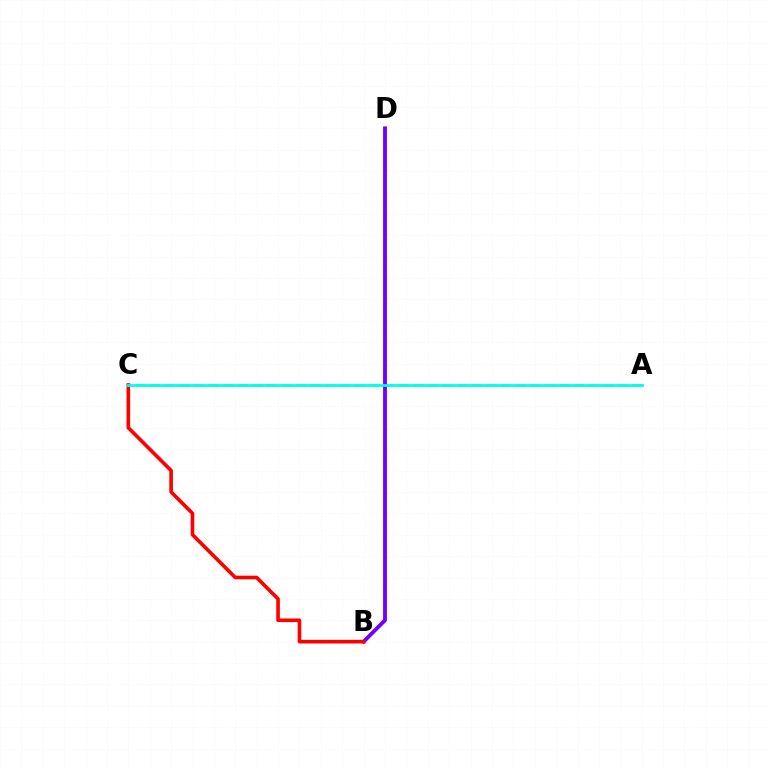{('A', 'C'): [{'color': '#84ff00', 'line_style': 'dashed', 'thickness': 1.99}, {'color': '#00fff6', 'line_style': 'solid', 'thickness': 2.01}], ('B', 'D'): [{'color': '#7200ff', 'line_style': 'solid', 'thickness': 2.77}], ('B', 'C'): [{'color': '#ff0000', 'line_style': 'solid', 'thickness': 2.62}]}